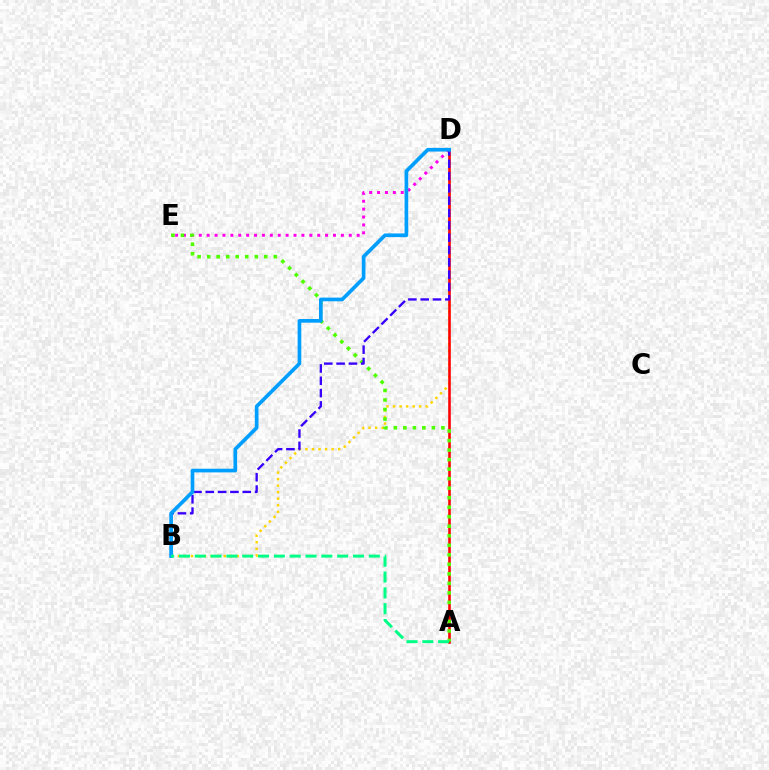{('B', 'D'): [{'color': '#ffd500', 'line_style': 'dotted', 'thickness': 1.78}, {'color': '#3700ff', 'line_style': 'dashed', 'thickness': 1.67}, {'color': '#009eff', 'line_style': 'solid', 'thickness': 2.65}], ('D', 'E'): [{'color': '#ff00ed', 'line_style': 'dotted', 'thickness': 2.14}], ('A', 'D'): [{'color': '#ff0000', 'line_style': 'solid', 'thickness': 1.86}], ('A', 'E'): [{'color': '#4fff00', 'line_style': 'dotted', 'thickness': 2.59}], ('A', 'B'): [{'color': '#00ff86', 'line_style': 'dashed', 'thickness': 2.15}]}